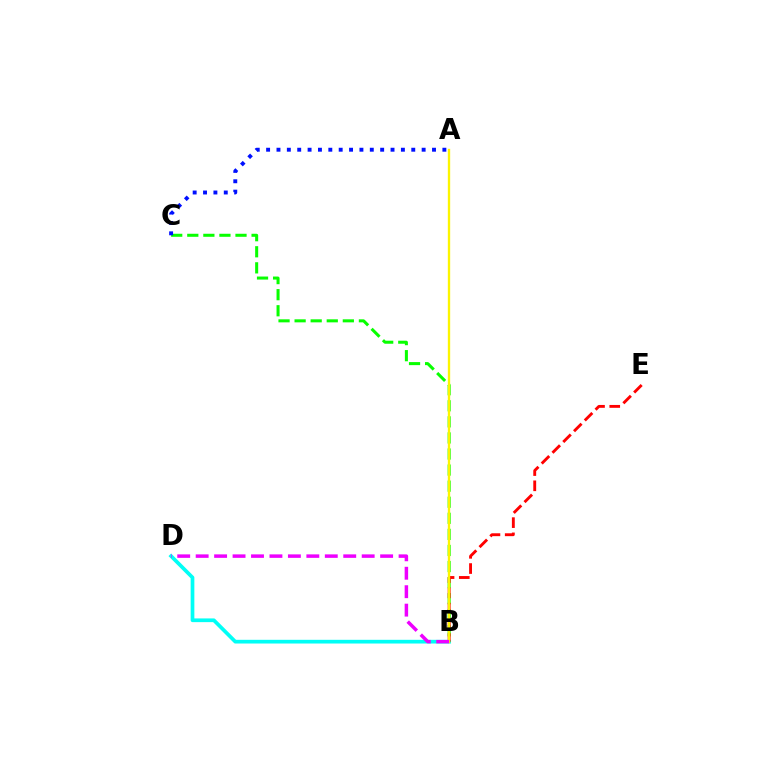{('B', 'D'): [{'color': '#00fff6', 'line_style': 'solid', 'thickness': 2.67}, {'color': '#ee00ff', 'line_style': 'dashed', 'thickness': 2.51}], ('B', 'C'): [{'color': '#08ff00', 'line_style': 'dashed', 'thickness': 2.18}], ('A', 'C'): [{'color': '#0010ff', 'line_style': 'dotted', 'thickness': 2.82}], ('B', 'E'): [{'color': '#ff0000', 'line_style': 'dashed', 'thickness': 2.07}], ('A', 'B'): [{'color': '#fcf500', 'line_style': 'solid', 'thickness': 1.69}]}